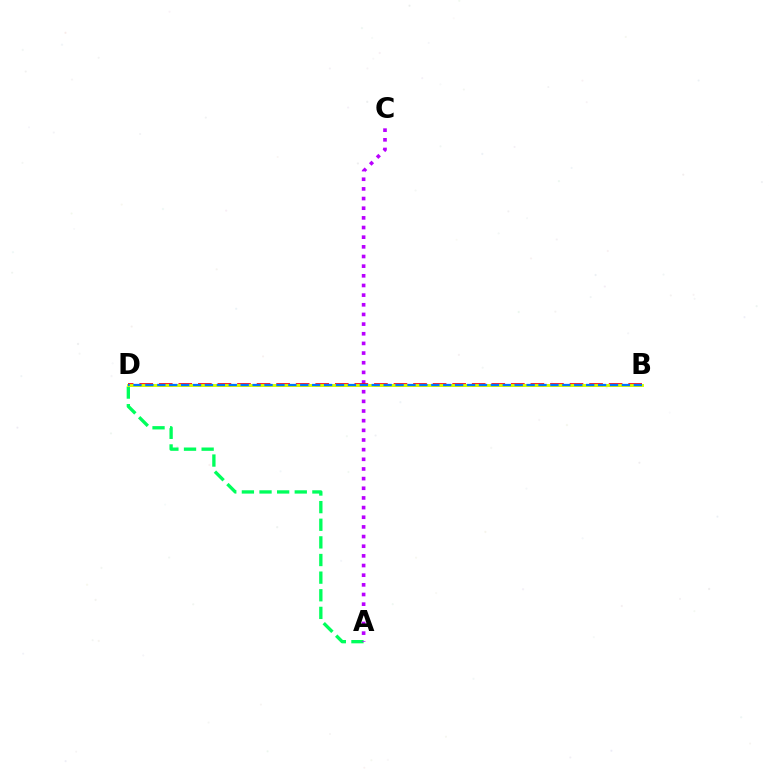{('A', 'D'): [{'color': '#00ff5c', 'line_style': 'dashed', 'thickness': 2.39}], ('A', 'C'): [{'color': '#b900ff', 'line_style': 'dotted', 'thickness': 2.62}], ('B', 'D'): [{'color': '#ff0000', 'line_style': 'dashed', 'thickness': 2.66}, {'color': '#d1ff00', 'line_style': 'solid', 'thickness': 2.1}, {'color': '#0074ff', 'line_style': 'dashed', 'thickness': 1.62}]}